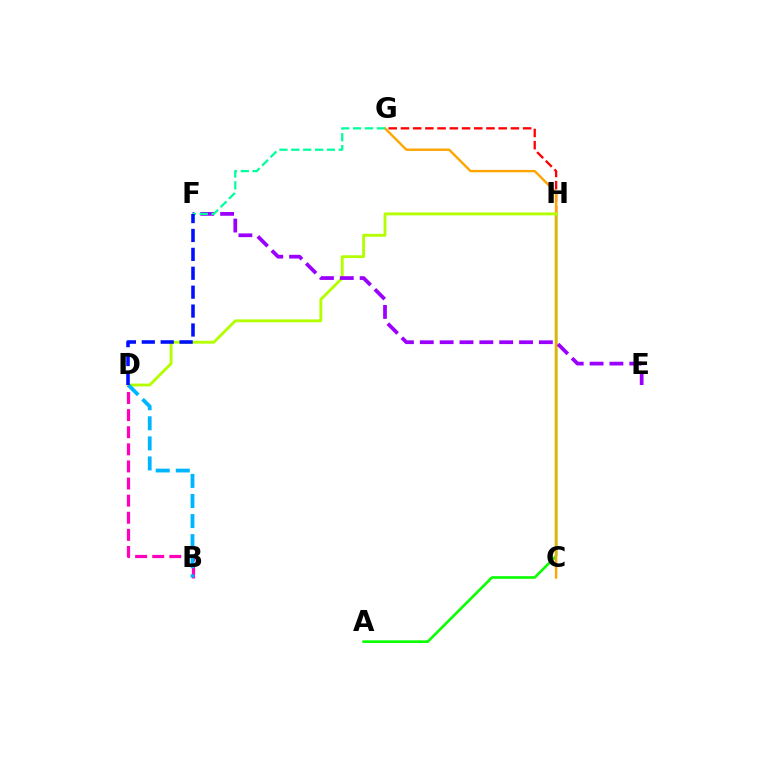{('A', 'H'): [{'color': '#08ff00', 'line_style': 'solid', 'thickness': 1.89}], ('B', 'D'): [{'color': '#ff00bd', 'line_style': 'dashed', 'thickness': 2.32}, {'color': '#00b5ff', 'line_style': 'dashed', 'thickness': 2.73}], ('G', 'H'): [{'color': '#ff0000', 'line_style': 'dashed', 'thickness': 1.66}], ('C', 'G'): [{'color': '#ffa500', 'line_style': 'solid', 'thickness': 1.72}], ('D', 'H'): [{'color': '#b3ff00', 'line_style': 'solid', 'thickness': 2.05}], ('E', 'F'): [{'color': '#9b00ff', 'line_style': 'dashed', 'thickness': 2.7}], ('F', 'G'): [{'color': '#00ff9d', 'line_style': 'dashed', 'thickness': 1.61}], ('D', 'F'): [{'color': '#0010ff', 'line_style': 'dashed', 'thickness': 2.57}]}